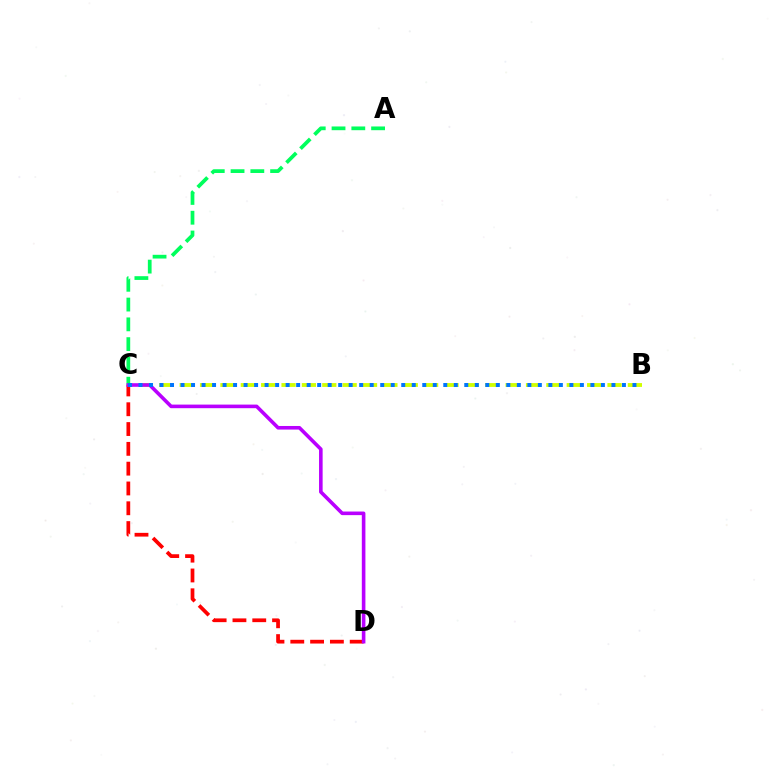{('C', 'D'): [{'color': '#ff0000', 'line_style': 'dashed', 'thickness': 2.69}, {'color': '#b900ff', 'line_style': 'solid', 'thickness': 2.59}], ('B', 'C'): [{'color': '#d1ff00', 'line_style': 'dashed', 'thickness': 2.77}, {'color': '#0074ff', 'line_style': 'dotted', 'thickness': 2.86}], ('A', 'C'): [{'color': '#00ff5c', 'line_style': 'dashed', 'thickness': 2.69}]}